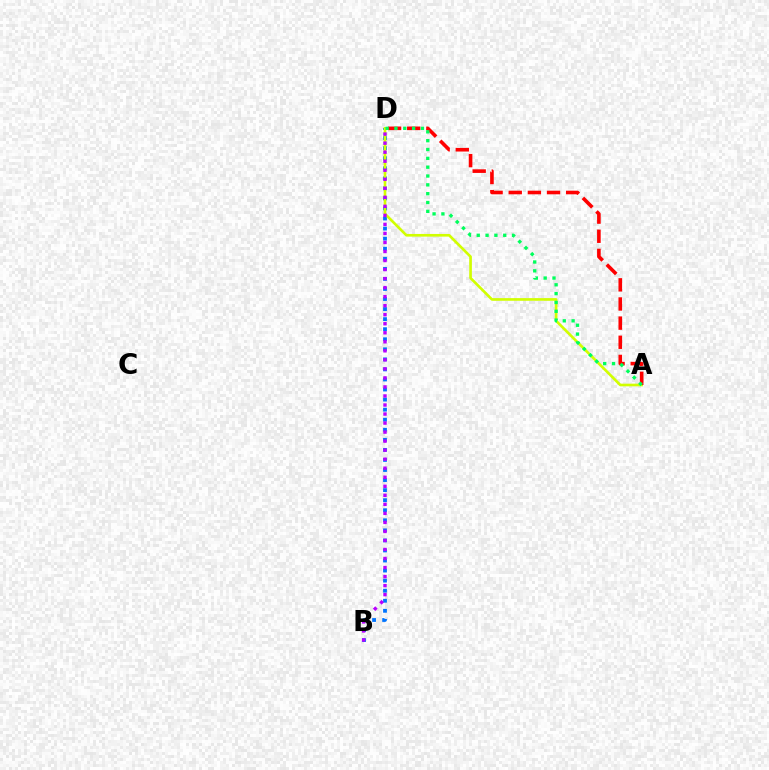{('B', 'D'): [{'color': '#0074ff', 'line_style': 'dotted', 'thickness': 2.73}, {'color': '#b900ff', 'line_style': 'dotted', 'thickness': 2.45}], ('A', 'D'): [{'color': '#d1ff00', 'line_style': 'solid', 'thickness': 1.91}, {'color': '#ff0000', 'line_style': 'dashed', 'thickness': 2.6}, {'color': '#00ff5c', 'line_style': 'dotted', 'thickness': 2.4}]}